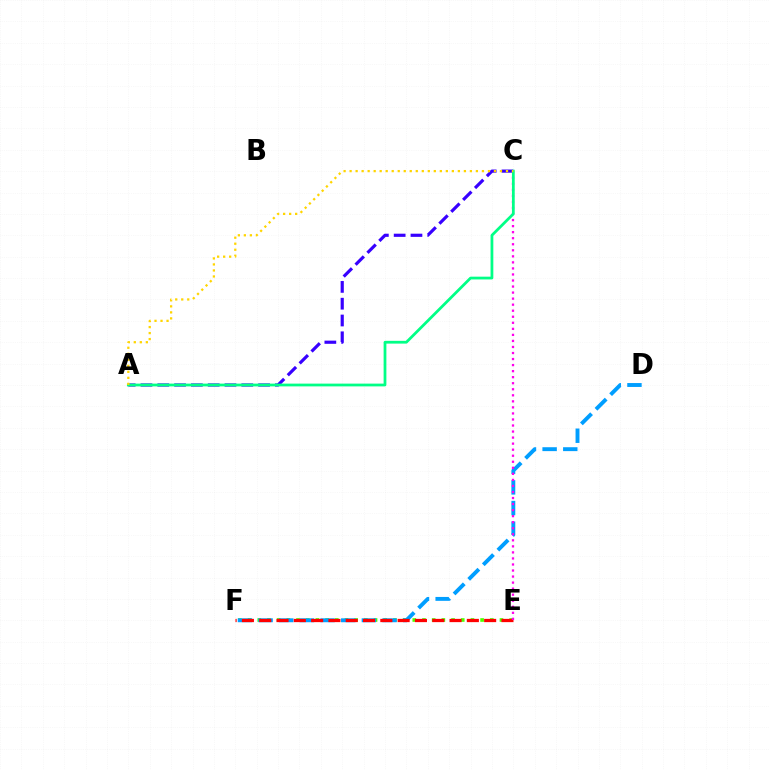{('A', 'C'): [{'color': '#3700ff', 'line_style': 'dashed', 'thickness': 2.28}, {'color': '#00ff86', 'line_style': 'solid', 'thickness': 1.99}, {'color': '#ffd500', 'line_style': 'dotted', 'thickness': 1.63}], ('E', 'F'): [{'color': '#4fff00', 'line_style': 'dotted', 'thickness': 2.63}, {'color': '#ff0000', 'line_style': 'dashed', 'thickness': 2.35}], ('D', 'F'): [{'color': '#009eff', 'line_style': 'dashed', 'thickness': 2.81}], ('C', 'E'): [{'color': '#ff00ed', 'line_style': 'dotted', 'thickness': 1.64}]}